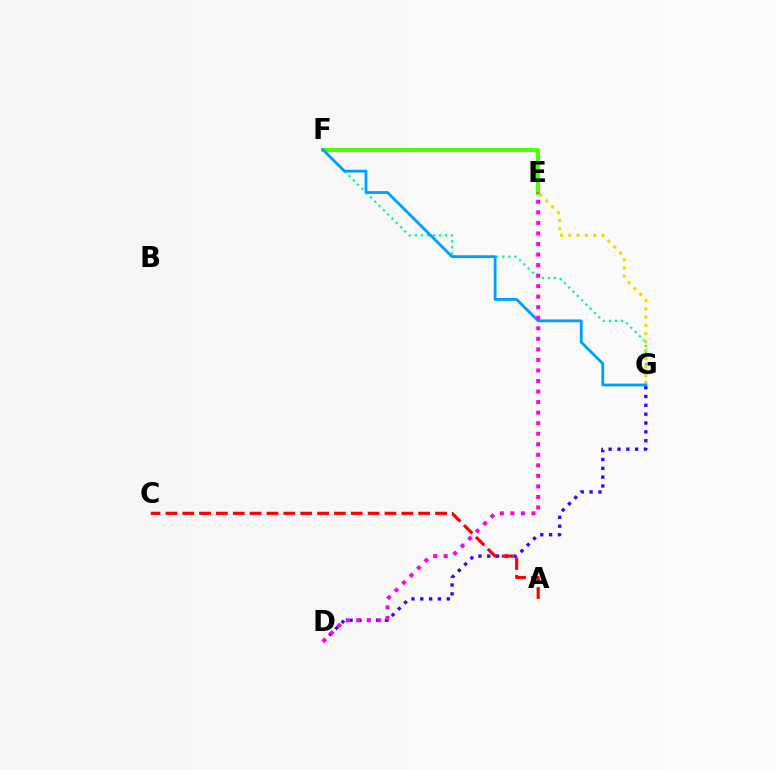{('D', 'G'): [{'color': '#3700ff', 'line_style': 'dotted', 'thickness': 2.4}], ('E', 'F'): [{'color': '#4fff00', 'line_style': 'solid', 'thickness': 2.87}], ('F', 'G'): [{'color': '#00ff86', 'line_style': 'dotted', 'thickness': 1.64}, {'color': '#009eff', 'line_style': 'solid', 'thickness': 2.03}], ('A', 'C'): [{'color': '#ff0000', 'line_style': 'dashed', 'thickness': 2.29}], ('E', 'G'): [{'color': '#ffd500', 'line_style': 'dotted', 'thickness': 2.25}], ('D', 'E'): [{'color': '#ff00ed', 'line_style': 'dotted', 'thickness': 2.86}]}